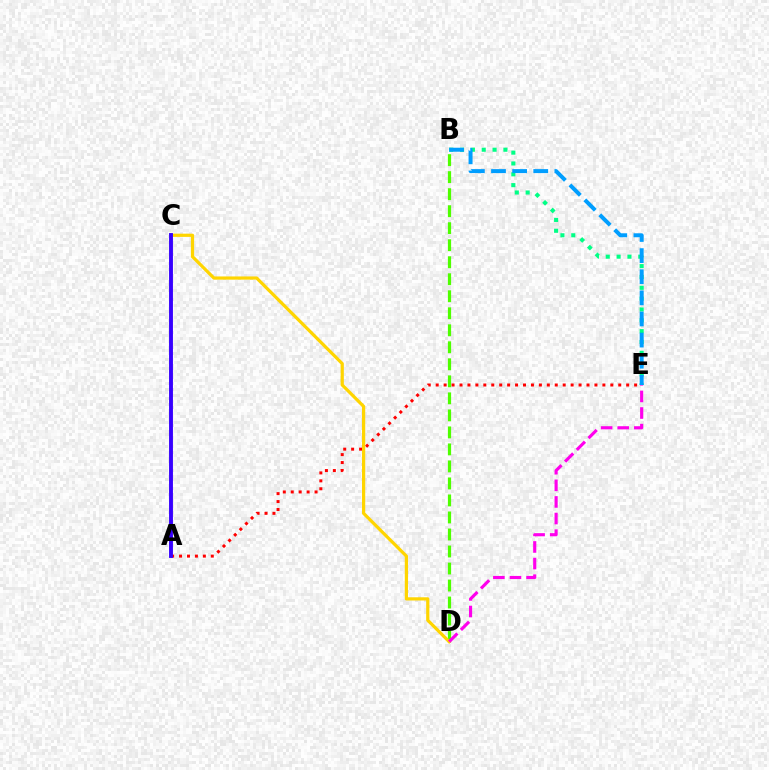{('B', 'D'): [{'color': '#4fff00', 'line_style': 'dashed', 'thickness': 2.31}], ('A', 'E'): [{'color': '#ff0000', 'line_style': 'dotted', 'thickness': 2.16}], ('C', 'D'): [{'color': '#ffd500', 'line_style': 'solid', 'thickness': 2.32}], ('B', 'E'): [{'color': '#00ff86', 'line_style': 'dotted', 'thickness': 2.94}, {'color': '#009eff', 'line_style': 'dashed', 'thickness': 2.87}], ('A', 'C'): [{'color': '#3700ff', 'line_style': 'solid', 'thickness': 2.79}], ('D', 'E'): [{'color': '#ff00ed', 'line_style': 'dashed', 'thickness': 2.26}]}